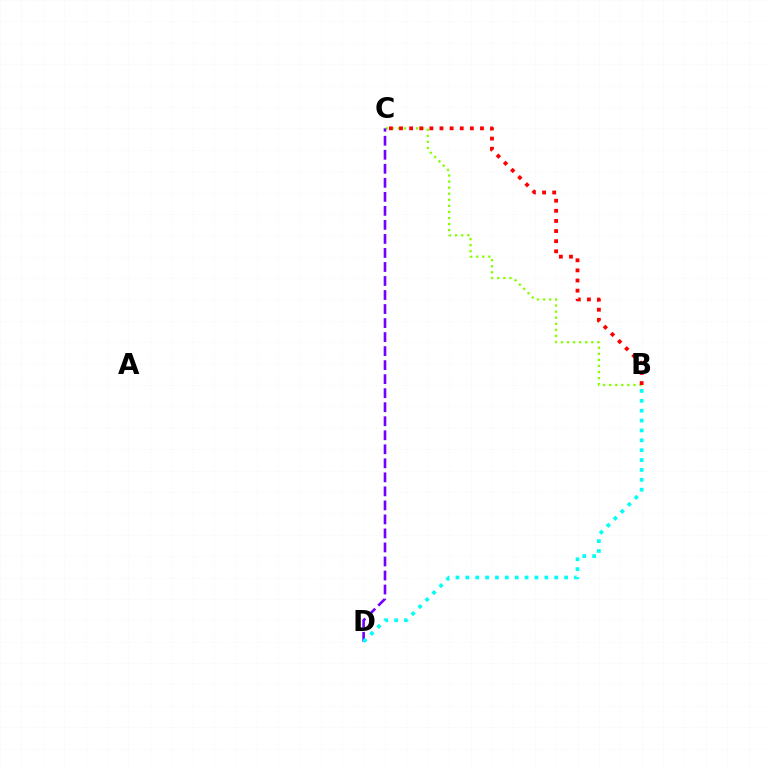{('B', 'C'): [{'color': '#84ff00', 'line_style': 'dotted', 'thickness': 1.65}, {'color': '#ff0000', 'line_style': 'dotted', 'thickness': 2.75}], ('C', 'D'): [{'color': '#7200ff', 'line_style': 'dashed', 'thickness': 1.91}], ('B', 'D'): [{'color': '#00fff6', 'line_style': 'dotted', 'thickness': 2.68}]}